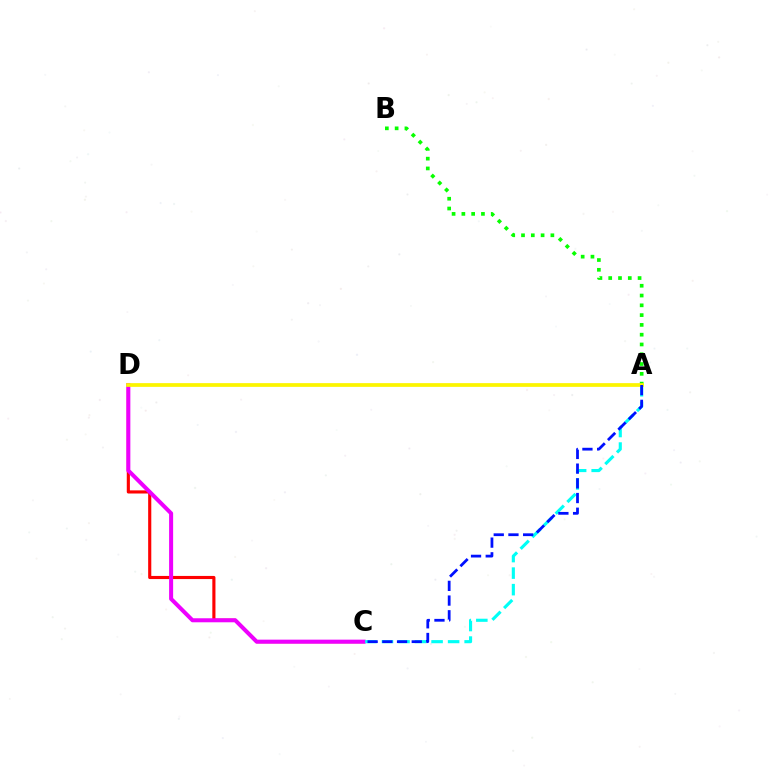{('C', 'D'): [{'color': '#ff0000', 'line_style': 'solid', 'thickness': 2.25}, {'color': '#ee00ff', 'line_style': 'solid', 'thickness': 2.9}], ('A', 'C'): [{'color': '#00fff6', 'line_style': 'dashed', 'thickness': 2.25}, {'color': '#0010ff', 'line_style': 'dashed', 'thickness': 2.0}], ('A', 'B'): [{'color': '#08ff00', 'line_style': 'dotted', 'thickness': 2.66}], ('A', 'D'): [{'color': '#fcf500', 'line_style': 'solid', 'thickness': 2.69}]}